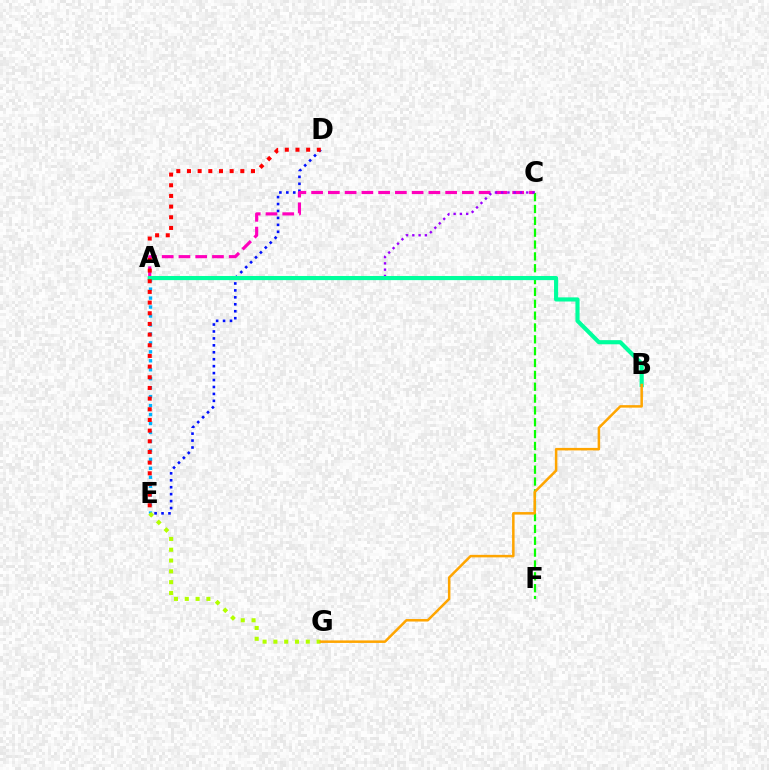{('D', 'E'): [{'color': '#0010ff', 'line_style': 'dotted', 'thickness': 1.89}, {'color': '#ff0000', 'line_style': 'dotted', 'thickness': 2.9}], ('A', 'E'): [{'color': '#00b5ff', 'line_style': 'dotted', 'thickness': 2.43}], ('A', 'C'): [{'color': '#ff00bd', 'line_style': 'dashed', 'thickness': 2.28}, {'color': '#9b00ff', 'line_style': 'dotted', 'thickness': 1.7}], ('C', 'F'): [{'color': '#08ff00', 'line_style': 'dashed', 'thickness': 1.61}], ('E', 'G'): [{'color': '#b3ff00', 'line_style': 'dotted', 'thickness': 2.94}], ('A', 'B'): [{'color': '#00ff9d', 'line_style': 'solid', 'thickness': 2.98}], ('B', 'G'): [{'color': '#ffa500', 'line_style': 'solid', 'thickness': 1.81}]}